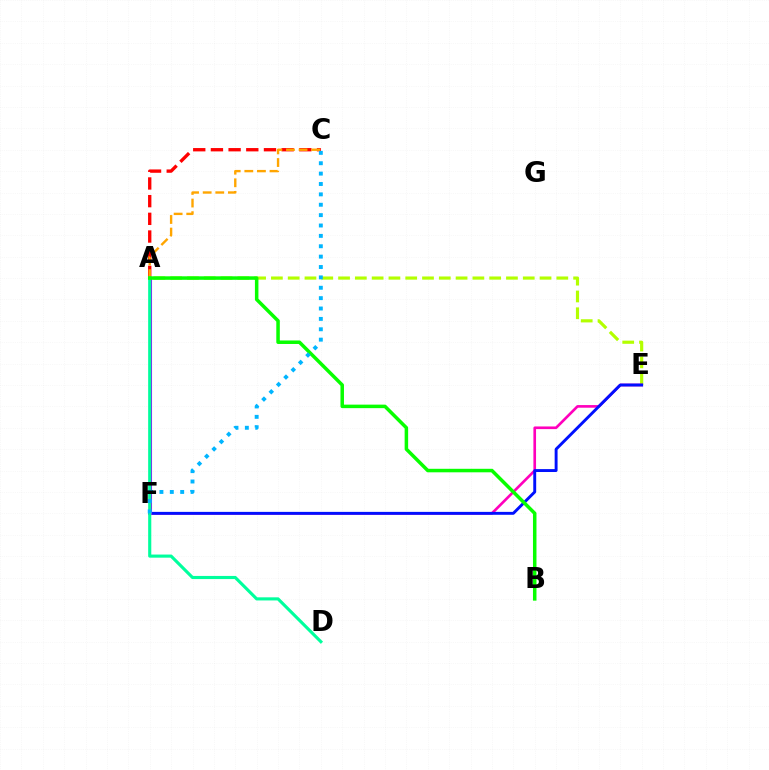{('A', 'E'): [{'color': '#b3ff00', 'line_style': 'dashed', 'thickness': 2.28}], ('A', 'C'): [{'color': '#ff0000', 'line_style': 'dashed', 'thickness': 2.4}, {'color': '#ffa500', 'line_style': 'dashed', 'thickness': 1.71}], ('E', 'F'): [{'color': '#ff00bd', 'line_style': 'solid', 'thickness': 1.91}, {'color': '#0010ff', 'line_style': 'solid', 'thickness': 2.1}], ('A', 'F'): [{'color': '#9b00ff', 'line_style': 'solid', 'thickness': 2.2}], ('A', 'D'): [{'color': '#00ff9d', 'line_style': 'solid', 'thickness': 2.25}], ('A', 'B'): [{'color': '#08ff00', 'line_style': 'solid', 'thickness': 2.53}], ('C', 'F'): [{'color': '#00b5ff', 'line_style': 'dotted', 'thickness': 2.82}]}